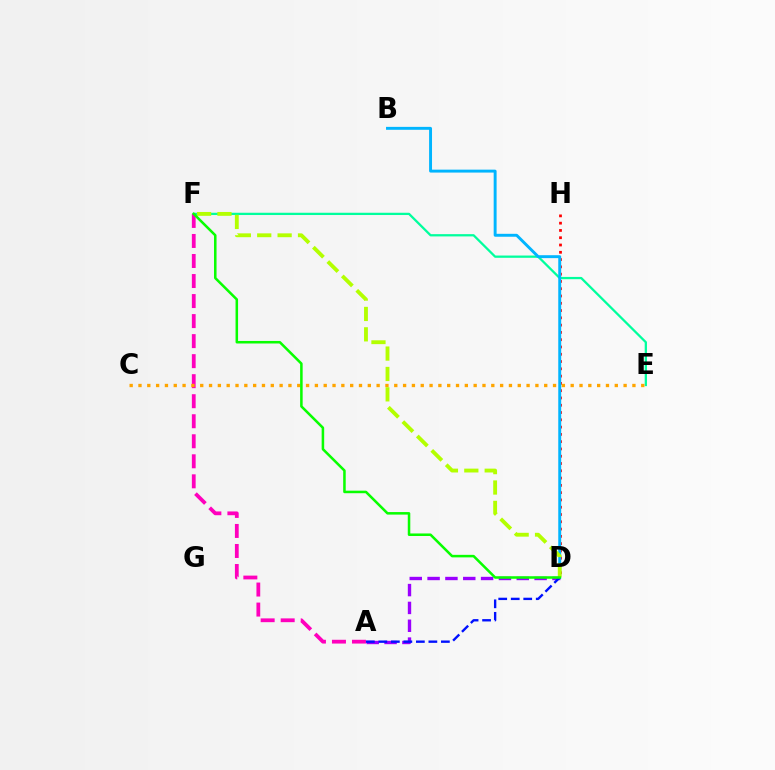{('A', 'D'): [{'color': '#9b00ff', 'line_style': 'dashed', 'thickness': 2.42}, {'color': '#0010ff', 'line_style': 'dashed', 'thickness': 1.7}], ('E', 'F'): [{'color': '#00ff9d', 'line_style': 'solid', 'thickness': 1.63}], ('D', 'H'): [{'color': '#ff0000', 'line_style': 'dotted', 'thickness': 1.98}], ('A', 'F'): [{'color': '#ff00bd', 'line_style': 'dashed', 'thickness': 2.72}], ('C', 'E'): [{'color': '#ffa500', 'line_style': 'dotted', 'thickness': 2.4}], ('B', 'D'): [{'color': '#00b5ff', 'line_style': 'solid', 'thickness': 2.11}], ('D', 'F'): [{'color': '#b3ff00', 'line_style': 'dashed', 'thickness': 2.77}, {'color': '#08ff00', 'line_style': 'solid', 'thickness': 1.82}]}